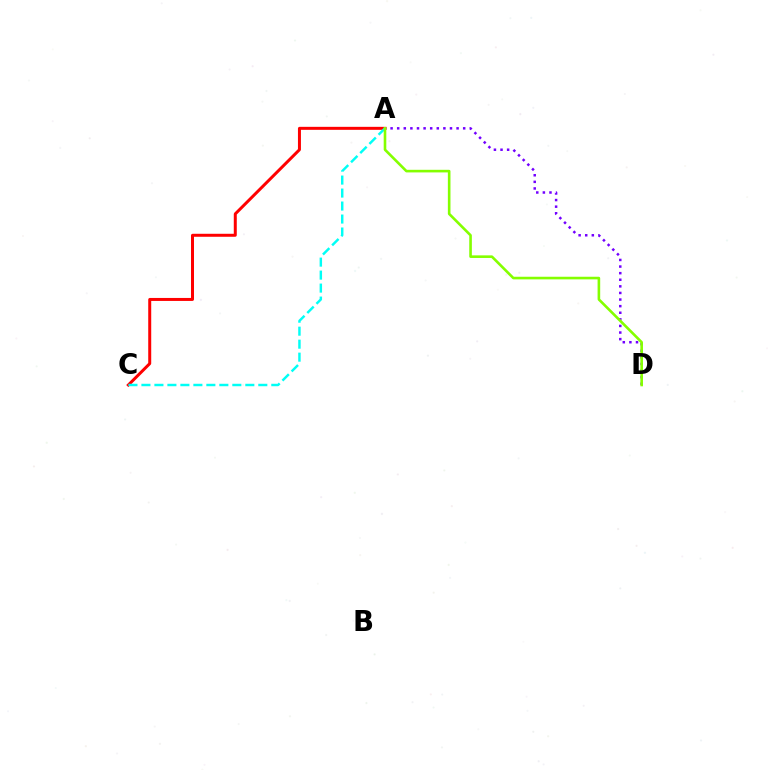{('A', 'D'): [{'color': '#7200ff', 'line_style': 'dotted', 'thickness': 1.79}, {'color': '#84ff00', 'line_style': 'solid', 'thickness': 1.88}], ('A', 'C'): [{'color': '#ff0000', 'line_style': 'solid', 'thickness': 2.16}, {'color': '#00fff6', 'line_style': 'dashed', 'thickness': 1.76}]}